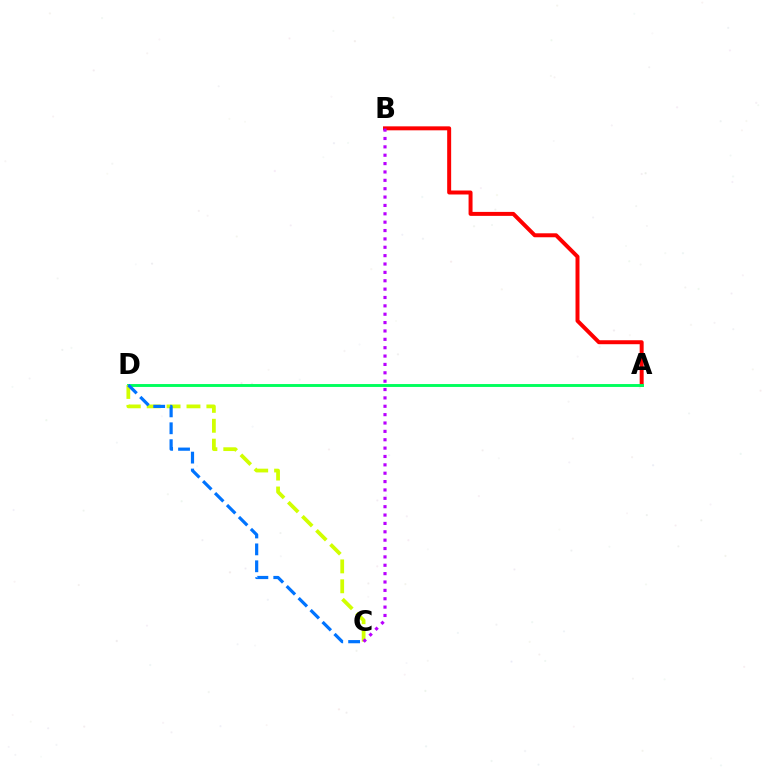{('A', 'B'): [{'color': '#ff0000', 'line_style': 'solid', 'thickness': 2.86}], ('A', 'D'): [{'color': '#00ff5c', 'line_style': 'solid', 'thickness': 2.09}], ('C', 'D'): [{'color': '#d1ff00', 'line_style': 'dashed', 'thickness': 2.7}, {'color': '#0074ff', 'line_style': 'dashed', 'thickness': 2.3}], ('B', 'C'): [{'color': '#b900ff', 'line_style': 'dotted', 'thickness': 2.27}]}